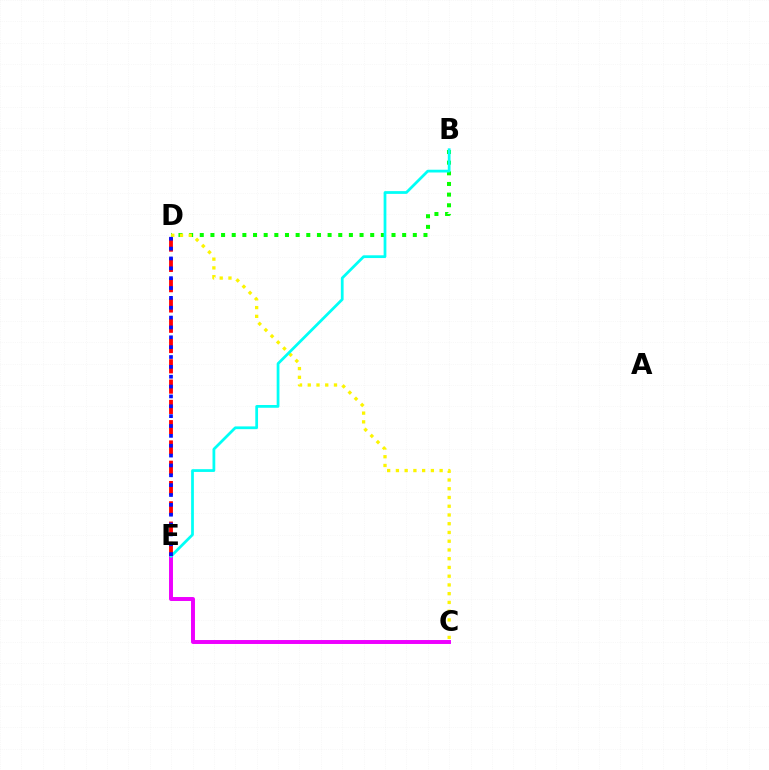{('B', 'D'): [{'color': '#08ff00', 'line_style': 'dotted', 'thickness': 2.89}], ('C', 'D'): [{'color': '#fcf500', 'line_style': 'dotted', 'thickness': 2.38}], ('C', 'E'): [{'color': '#ee00ff', 'line_style': 'solid', 'thickness': 2.84}], ('B', 'E'): [{'color': '#00fff6', 'line_style': 'solid', 'thickness': 1.99}], ('D', 'E'): [{'color': '#ff0000', 'line_style': 'dashed', 'thickness': 2.76}, {'color': '#0010ff', 'line_style': 'dotted', 'thickness': 2.68}]}